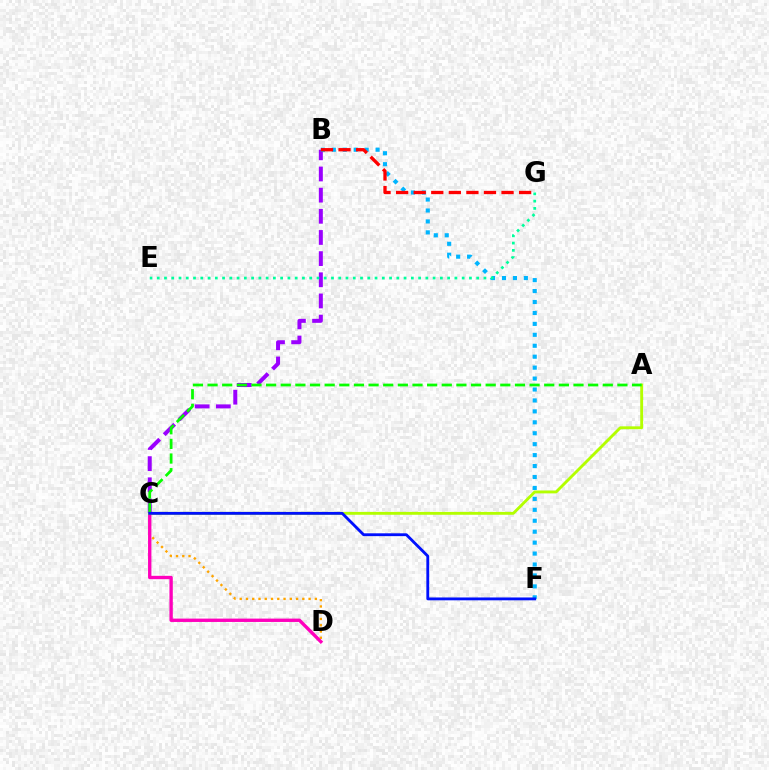{('C', 'D'): [{'color': '#ffa500', 'line_style': 'dotted', 'thickness': 1.7}, {'color': '#ff00bd', 'line_style': 'solid', 'thickness': 2.42}], ('B', 'C'): [{'color': '#9b00ff', 'line_style': 'dashed', 'thickness': 2.87}], ('A', 'C'): [{'color': '#b3ff00', 'line_style': 'solid', 'thickness': 2.07}, {'color': '#08ff00', 'line_style': 'dashed', 'thickness': 1.99}], ('B', 'F'): [{'color': '#00b5ff', 'line_style': 'dotted', 'thickness': 2.97}], ('E', 'G'): [{'color': '#00ff9d', 'line_style': 'dotted', 'thickness': 1.97}], ('B', 'G'): [{'color': '#ff0000', 'line_style': 'dashed', 'thickness': 2.39}], ('C', 'F'): [{'color': '#0010ff', 'line_style': 'solid', 'thickness': 2.04}]}